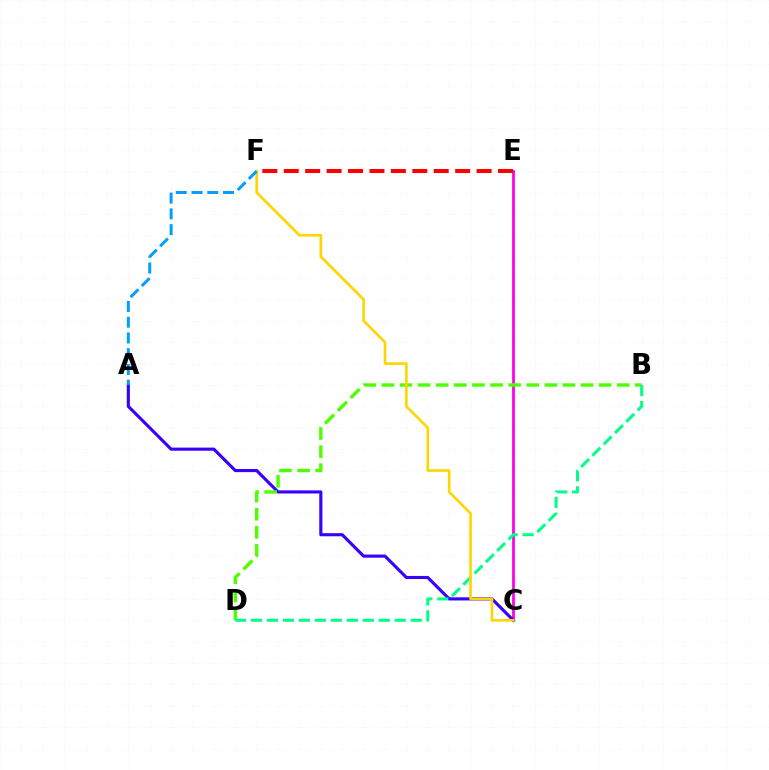{('C', 'E'): [{'color': '#ff00ed', 'line_style': 'solid', 'thickness': 2.01}], ('E', 'F'): [{'color': '#ff0000', 'line_style': 'dashed', 'thickness': 2.91}], ('A', 'C'): [{'color': '#3700ff', 'line_style': 'solid', 'thickness': 2.25}], ('B', 'D'): [{'color': '#4fff00', 'line_style': 'dashed', 'thickness': 2.46}, {'color': '#00ff86', 'line_style': 'dashed', 'thickness': 2.17}], ('C', 'F'): [{'color': '#ffd500', 'line_style': 'solid', 'thickness': 1.9}], ('A', 'F'): [{'color': '#009eff', 'line_style': 'dashed', 'thickness': 2.14}]}